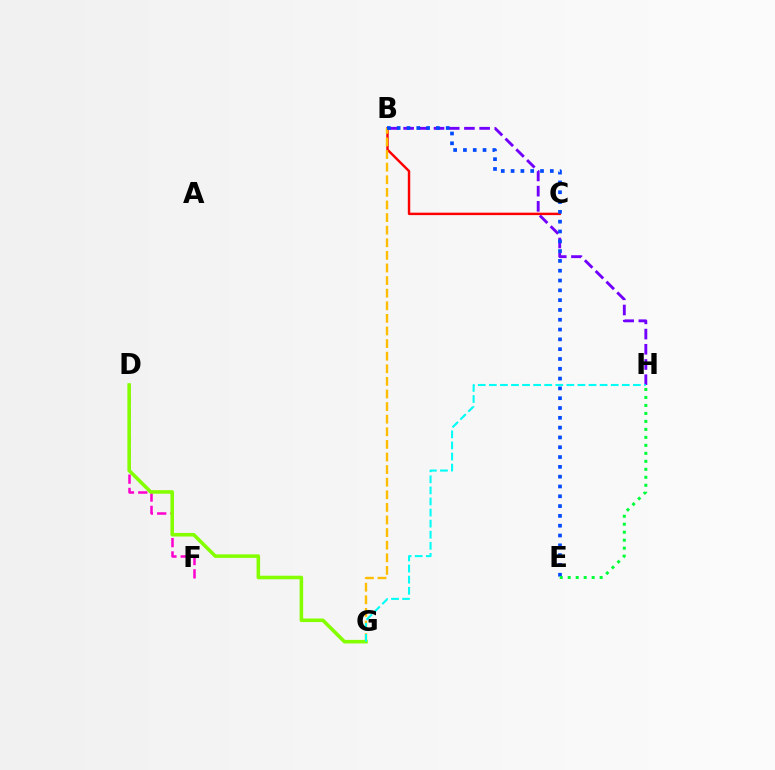{('B', 'H'): [{'color': '#7200ff', 'line_style': 'dashed', 'thickness': 2.07}], ('D', 'F'): [{'color': '#ff00cf', 'line_style': 'dashed', 'thickness': 1.81}], ('B', 'C'): [{'color': '#ff0000', 'line_style': 'solid', 'thickness': 1.75}], ('B', 'G'): [{'color': '#ffbd00', 'line_style': 'dashed', 'thickness': 1.71}], ('B', 'E'): [{'color': '#004bff', 'line_style': 'dotted', 'thickness': 2.66}], ('D', 'G'): [{'color': '#84ff00', 'line_style': 'solid', 'thickness': 2.57}], ('G', 'H'): [{'color': '#00fff6', 'line_style': 'dashed', 'thickness': 1.51}], ('E', 'H'): [{'color': '#00ff39', 'line_style': 'dotted', 'thickness': 2.17}]}